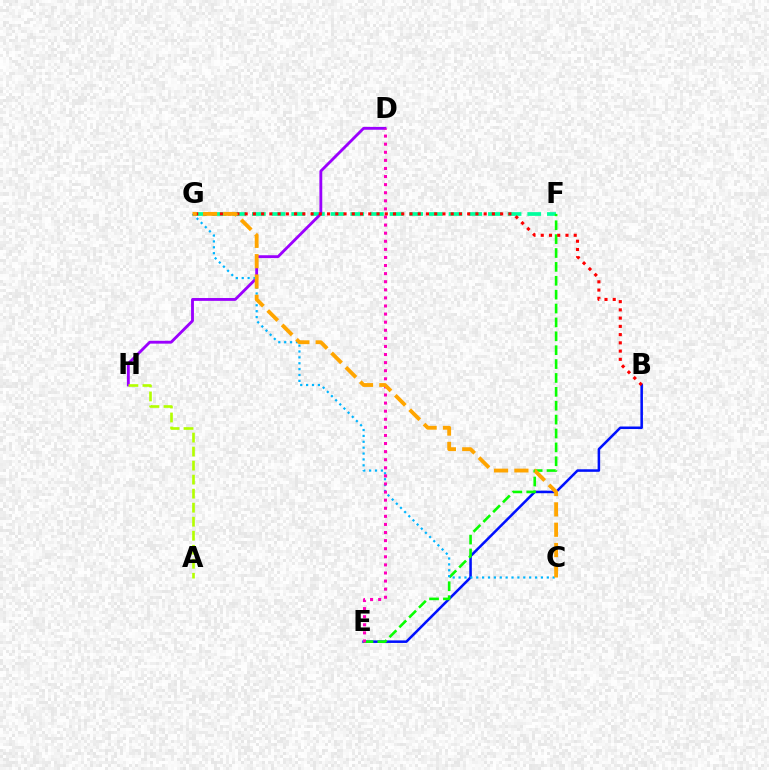{('B', 'E'): [{'color': '#0010ff', 'line_style': 'solid', 'thickness': 1.83}], ('F', 'G'): [{'color': '#00ff9d', 'line_style': 'dashed', 'thickness': 2.67}], ('D', 'H'): [{'color': '#9b00ff', 'line_style': 'solid', 'thickness': 2.05}], ('E', 'F'): [{'color': '#08ff00', 'line_style': 'dashed', 'thickness': 1.89}], ('C', 'G'): [{'color': '#00b5ff', 'line_style': 'dotted', 'thickness': 1.6}, {'color': '#ffa500', 'line_style': 'dashed', 'thickness': 2.76}], ('A', 'H'): [{'color': '#b3ff00', 'line_style': 'dashed', 'thickness': 1.9}], ('D', 'E'): [{'color': '#ff00bd', 'line_style': 'dotted', 'thickness': 2.2}], ('B', 'G'): [{'color': '#ff0000', 'line_style': 'dotted', 'thickness': 2.24}]}